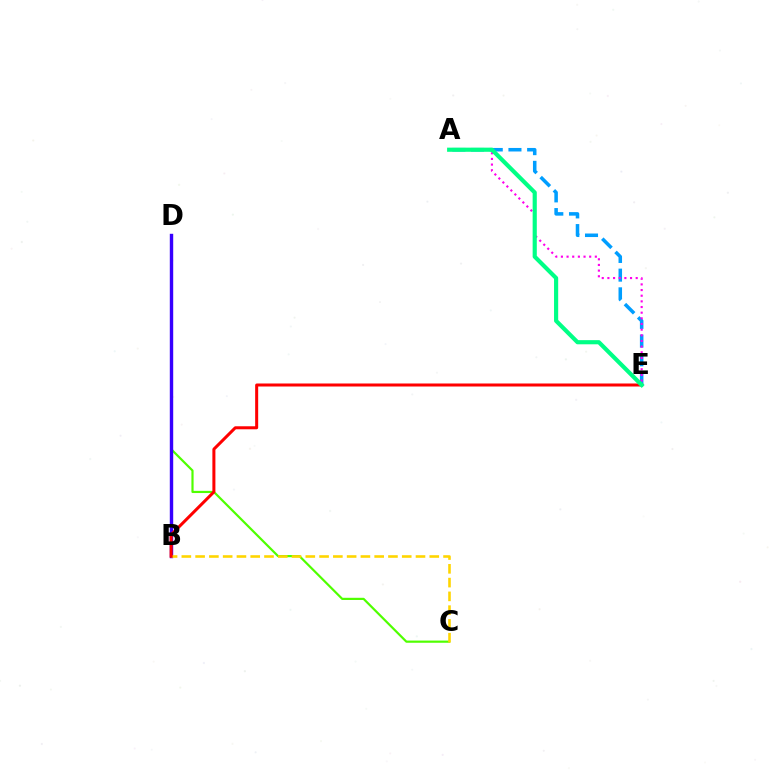{('C', 'D'): [{'color': '#4fff00', 'line_style': 'solid', 'thickness': 1.58}], ('B', 'D'): [{'color': '#3700ff', 'line_style': 'solid', 'thickness': 2.45}], ('A', 'E'): [{'color': '#009eff', 'line_style': 'dashed', 'thickness': 2.54}, {'color': '#ff00ed', 'line_style': 'dotted', 'thickness': 1.54}, {'color': '#00ff86', 'line_style': 'solid', 'thickness': 2.99}], ('B', 'C'): [{'color': '#ffd500', 'line_style': 'dashed', 'thickness': 1.87}], ('B', 'E'): [{'color': '#ff0000', 'line_style': 'solid', 'thickness': 2.17}]}